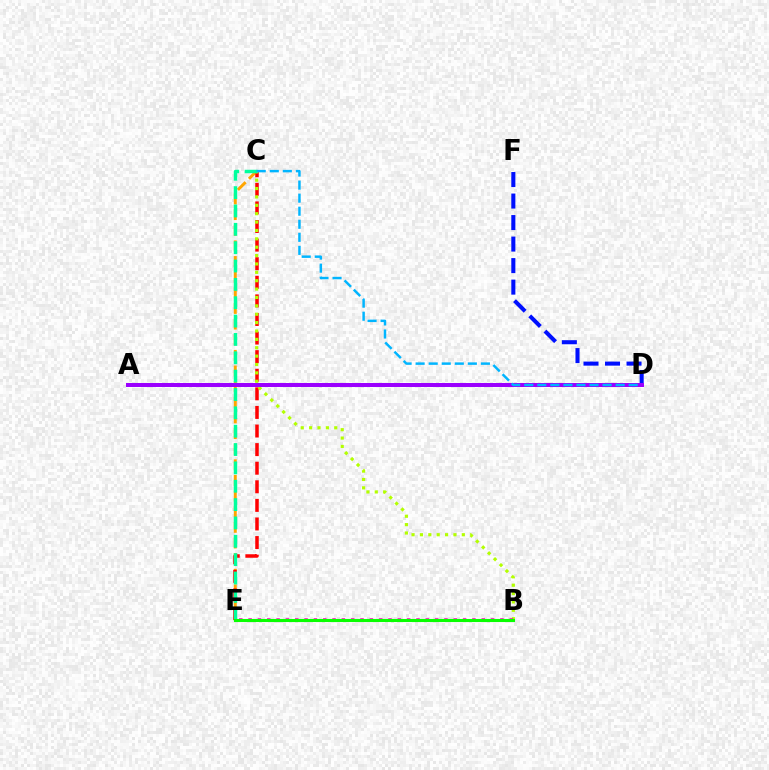{('C', 'E'): [{'color': '#ffa500', 'line_style': 'dashed', 'thickness': 2.12}, {'color': '#ff0000', 'line_style': 'dashed', 'thickness': 2.53}, {'color': '#00ff9d', 'line_style': 'dashed', 'thickness': 2.49}], ('D', 'F'): [{'color': '#0010ff', 'line_style': 'dashed', 'thickness': 2.92}], ('B', 'C'): [{'color': '#b3ff00', 'line_style': 'dotted', 'thickness': 2.28}], ('A', 'D'): [{'color': '#9b00ff', 'line_style': 'solid', 'thickness': 2.87}], ('B', 'E'): [{'color': '#ff00bd', 'line_style': 'dotted', 'thickness': 2.53}, {'color': '#08ff00', 'line_style': 'solid', 'thickness': 2.21}], ('C', 'D'): [{'color': '#00b5ff', 'line_style': 'dashed', 'thickness': 1.77}]}